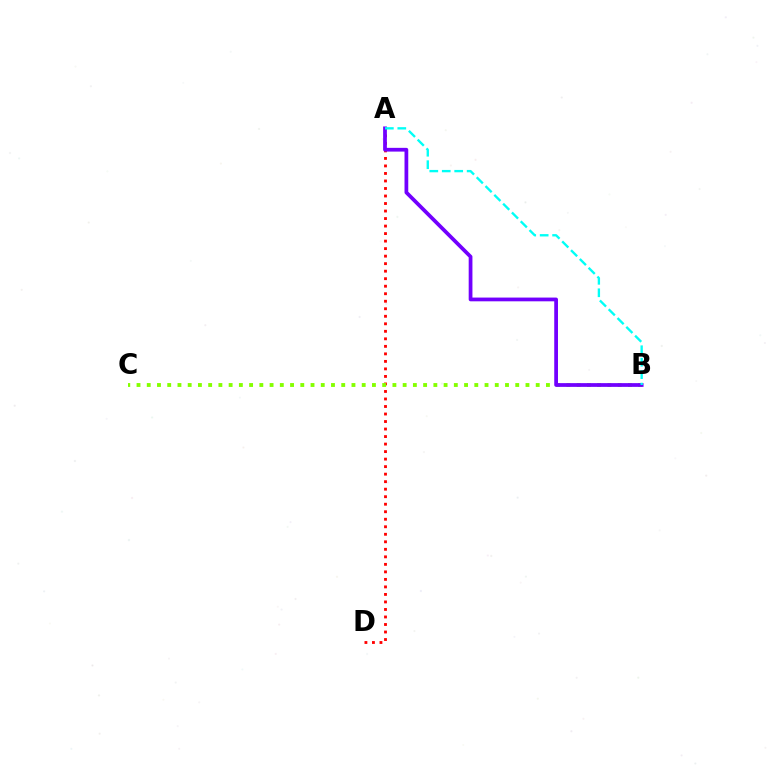{('A', 'D'): [{'color': '#ff0000', 'line_style': 'dotted', 'thickness': 2.04}], ('B', 'C'): [{'color': '#84ff00', 'line_style': 'dotted', 'thickness': 2.78}], ('A', 'B'): [{'color': '#7200ff', 'line_style': 'solid', 'thickness': 2.7}, {'color': '#00fff6', 'line_style': 'dashed', 'thickness': 1.69}]}